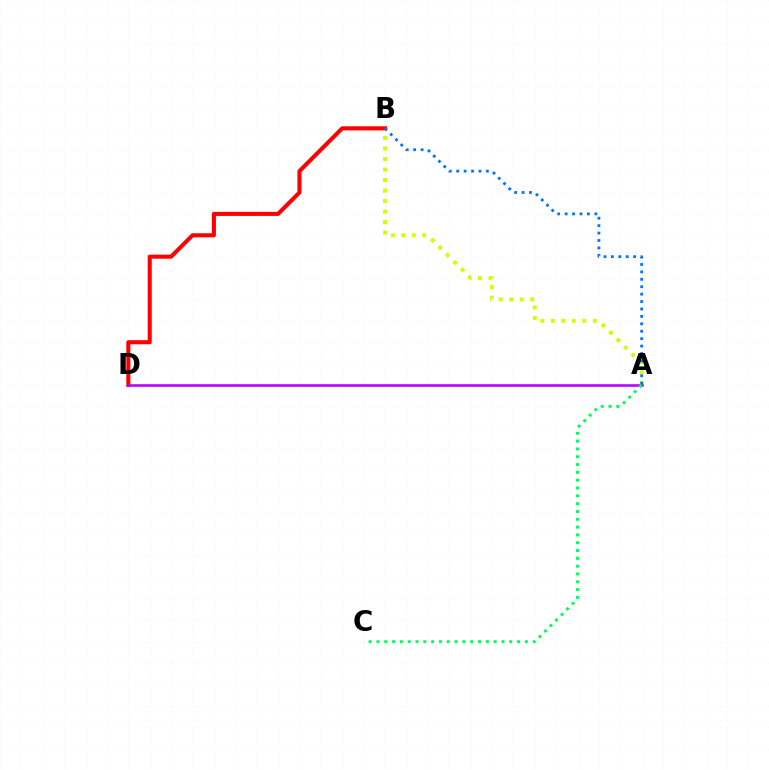{('A', 'B'): [{'color': '#d1ff00', 'line_style': 'dotted', 'thickness': 2.85}, {'color': '#0074ff', 'line_style': 'dotted', 'thickness': 2.02}], ('B', 'D'): [{'color': '#ff0000', 'line_style': 'solid', 'thickness': 2.93}], ('A', 'D'): [{'color': '#b900ff', 'line_style': 'solid', 'thickness': 1.86}], ('A', 'C'): [{'color': '#00ff5c', 'line_style': 'dotted', 'thickness': 2.12}]}